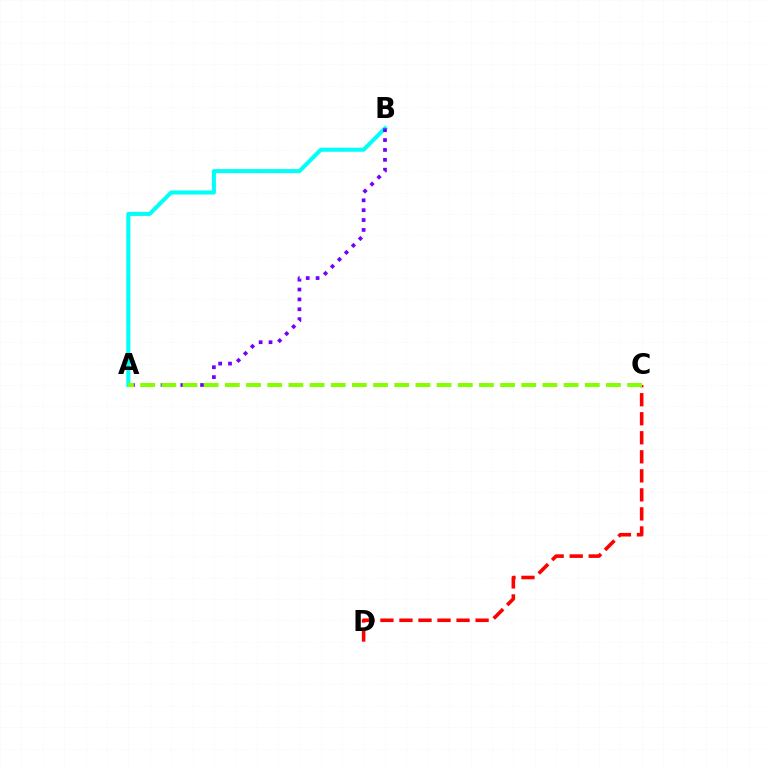{('A', 'B'): [{'color': '#00fff6', 'line_style': 'solid', 'thickness': 2.91}, {'color': '#7200ff', 'line_style': 'dotted', 'thickness': 2.68}], ('C', 'D'): [{'color': '#ff0000', 'line_style': 'dashed', 'thickness': 2.59}], ('A', 'C'): [{'color': '#84ff00', 'line_style': 'dashed', 'thickness': 2.88}]}